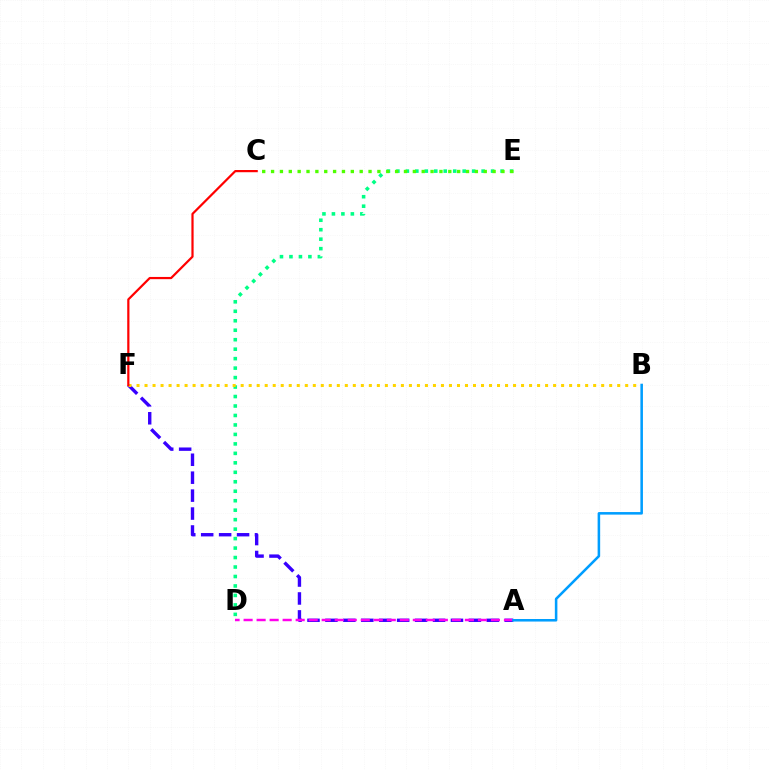{('D', 'E'): [{'color': '#00ff86', 'line_style': 'dotted', 'thickness': 2.57}], ('C', 'E'): [{'color': '#4fff00', 'line_style': 'dotted', 'thickness': 2.41}], ('A', 'F'): [{'color': '#3700ff', 'line_style': 'dashed', 'thickness': 2.44}], ('B', 'F'): [{'color': '#ffd500', 'line_style': 'dotted', 'thickness': 2.18}], ('A', 'D'): [{'color': '#ff00ed', 'line_style': 'dashed', 'thickness': 1.77}], ('A', 'B'): [{'color': '#009eff', 'line_style': 'solid', 'thickness': 1.84}], ('C', 'F'): [{'color': '#ff0000', 'line_style': 'solid', 'thickness': 1.59}]}